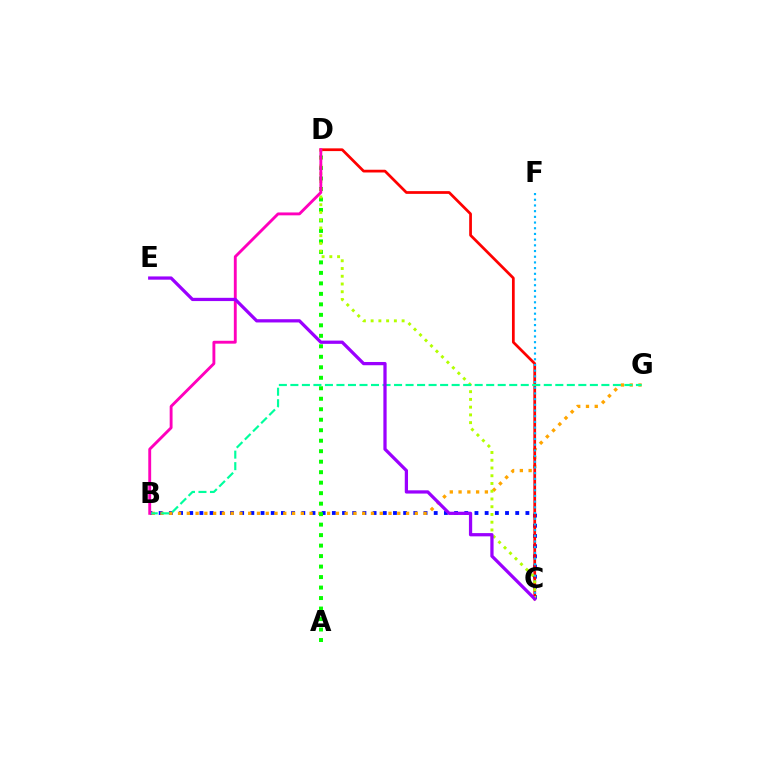{('B', 'C'): [{'color': '#0010ff', 'line_style': 'dotted', 'thickness': 2.77}], ('B', 'G'): [{'color': '#ffa500', 'line_style': 'dotted', 'thickness': 2.38}, {'color': '#00ff9d', 'line_style': 'dashed', 'thickness': 1.56}], ('C', 'D'): [{'color': '#ff0000', 'line_style': 'solid', 'thickness': 1.97}, {'color': '#b3ff00', 'line_style': 'dotted', 'thickness': 2.1}], ('C', 'F'): [{'color': '#00b5ff', 'line_style': 'dotted', 'thickness': 1.55}], ('A', 'D'): [{'color': '#08ff00', 'line_style': 'dotted', 'thickness': 2.85}], ('B', 'D'): [{'color': '#ff00bd', 'line_style': 'solid', 'thickness': 2.07}], ('C', 'E'): [{'color': '#9b00ff', 'line_style': 'solid', 'thickness': 2.34}]}